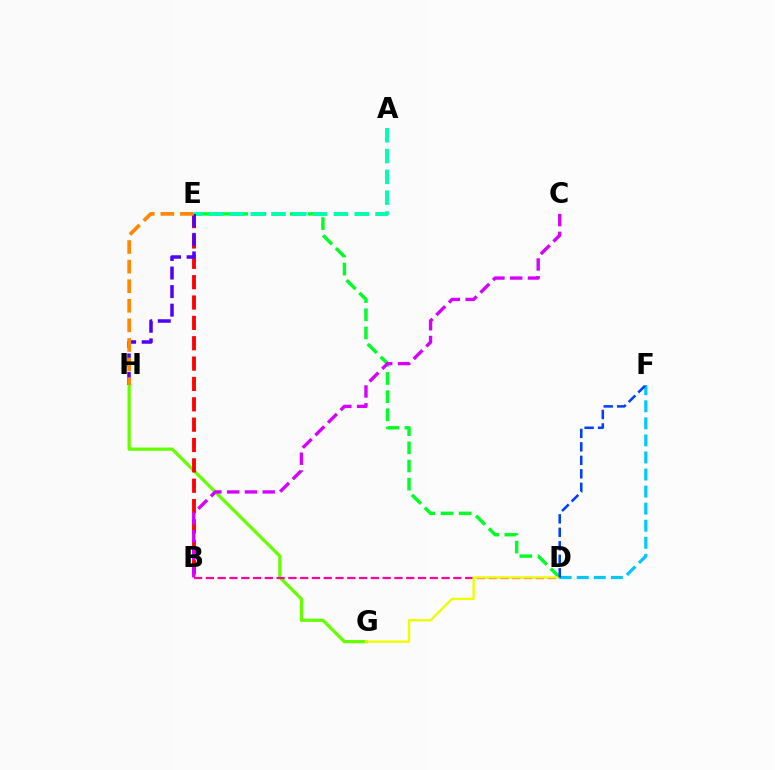{('G', 'H'): [{'color': '#66ff00', 'line_style': 'solid', 'thickness': 2.34}], ('B', 'D'): [{'color': '#ff00a0', 'line_style': 'dashed', 'thickness': 1.6}], ('D', 'E'): [{'color': '#00ff27', 'line_style': 'dashed', 'thickness': 2.47}], ('A', 'E'): [{'color': '#00ffaf', 'line_style': 'dashed', 'thickness': 2.83}], ('B', 'E'): [{'color': '#ff0000', 'line_style': 'dashed', 'thickness': 2.77}], ('E', 'H'): [{'color': '#4f00ff', 'line_style': 'dashed', 'thickness': 2.52}, {'color': '#ff8800', 'line_style': 'dashed', 'thickness': 2.66}], ('D', 'G'): [{'color': '#eeff00', 'line_style': 'solid', 'thickness': 1.7}], ('B', 'C'): [{'color': '#d600ff', 'line_style': 'dashed', 'thickness': 2.42}], ('D', 'F'): [{'color': '#00c7ff', 'line_style': 'dashed', 'thickness': 2.32}, {'color': '#003fff', 'line_style': 'dashed', 'thickness': 1.83}]}